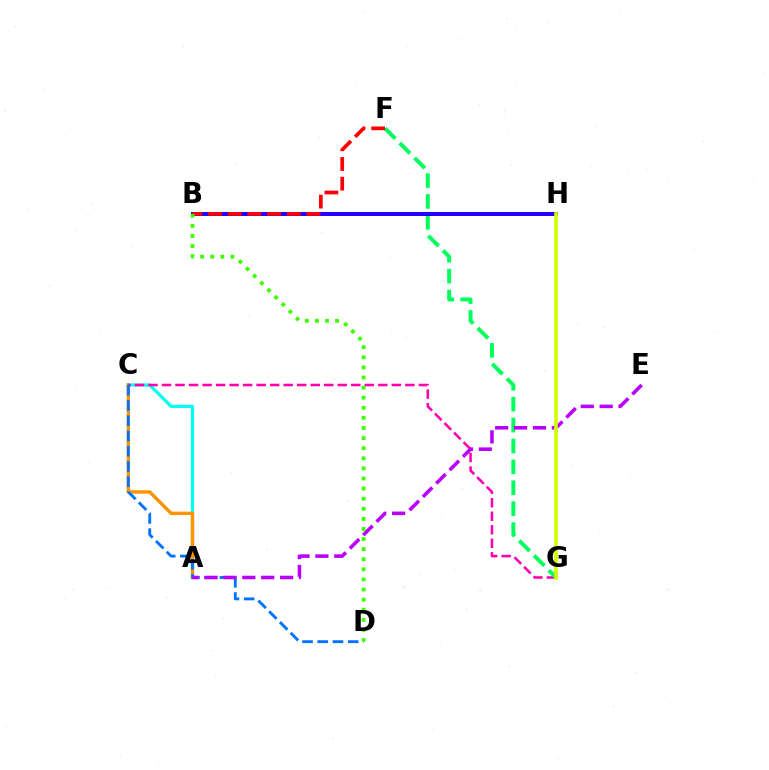{('A', 'C'): [{'color': '#00fff6', 'line_style': 'solid', 'thickness': 2.32}, {'color': '#ff9400', 'line_style': 'solid', 'thickness': 2.46}], ('C', 'G'): [{'color': '#ff00ac', 'line_style': 'dashed', 'thickness': 1.84}], ('C', 'D'): [{'color': '#0074ff', 'line_style': 'dashed', 'thickness': 2.07}], ('F', 'G'): [{'color': '#00ff5c', 'line_style': 'dashed', 'thickness': 2.84}], ('B', 'H'): [{'color': '#2500ff', 'line_style': 'solid', 'thickness': 2.89}], ('A', 'E'): [{'color': '#b900ff', 'line_style': 'dashed', 'thickness': 2.57}], ('B', 'F'): [{'color': '#ff0000', 'line_style': 'dashed', 'thickness': 2.67}], ('B', 'D'): [{'color': '#3dff00', 'line_style': 'dotted', 'thickness': 2.74}], ('G', 'H'): [{'color': '#d1ff00', 'line_style': 'solid', 'thickness': 2.61}]}